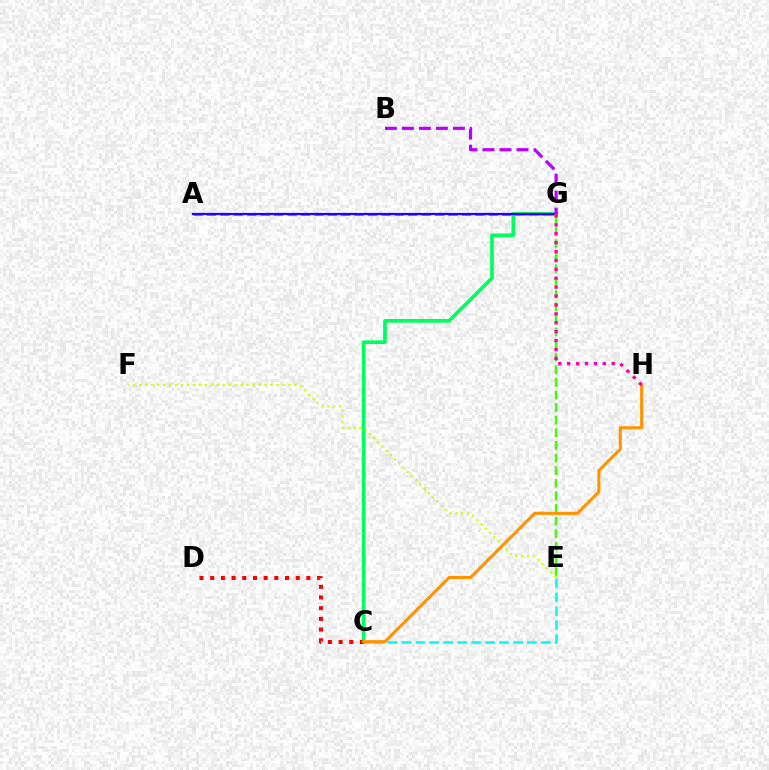{('A', 'G'): [{'color': '#0074ff', 'line_style': 'dashed', 'thickness': 1.82}, {'color': '#2500ff', 'line_style': 'solid', 'thickness': 1.6}], ('C', 'E'): [{'color': '#00fff6', 'line_style': 'dashed', 'thickness': 1.89}], ('C', 'G'): [{'color': '#00ff5c', 'line_style': 'solid', 'thickness': 2.64}], ('B', 'G'): [{'color': '#b900ff', 'line_style': 'dashed', 'thickness': 2.31}], ('E', 'G'): [{'color': '#3dff00', 'line_style': 'dashed', 'thickness': 1.71}], ('C', 'D'): [{'color': '#ff0000', 'line_style': 'dotted', 'thickness': 2.9}], ('E', 'F'): [{'color': '#d1ff00', 'line_style': 'dotted', 'thickness': 1.62}], ('C', 'H'): [{'color': '#ff9400', 'line_style': 'solid', 'thickness': 2.22}], ('G', 'H'): [{'color': '#ff00ac', 'line_style': 'dotted', 'thickness': 2.42}]}